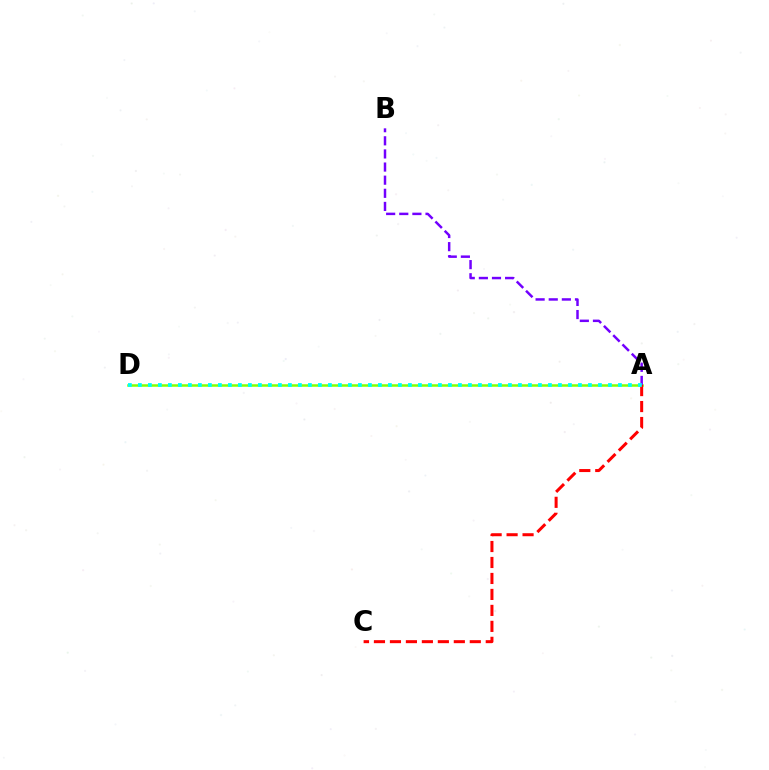{('A', 'D'): [{'color': '#84ff00', 'line_style': 'solid', 'thickness': 1.81}, {'color': '#00fff6', 'line_style': 'dotted', 'thickness': 2.72}], ('A', 'B'): [{'color': '#7200ff', 'line_style': 'dashed', 'thickness': 1.78}], ('A', 'C'): [{'color': '#ff0000', 'line_style': 'dashed', 'thickness': 2.17}]}